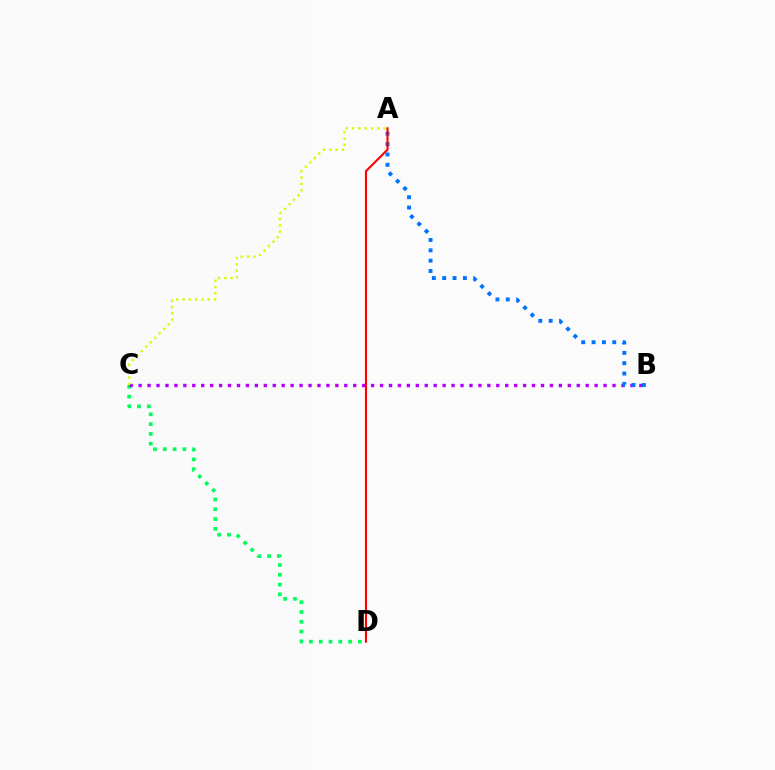{('C', 'D'): [{'color': '#00ff5c', 'line_style': 'dotted', 'thickness': 2.66}], ('B', 'C'): [{'color': '#b900ff', 'line_style': 'dotted', 'thickness': 2.43}], ('A', 'C'): [{'color': '#d1ff00', 'line_style': 'dotted', 'thickness': 1.71}], ('A', 'B'): [{'color': '#0074ff', 'line_style': 'dotted', 'thickness': 2.81}], ('A', 'D'): [{'color': '#ff0000', 'line_style': 'solid', 'thickness': 1.51}]}